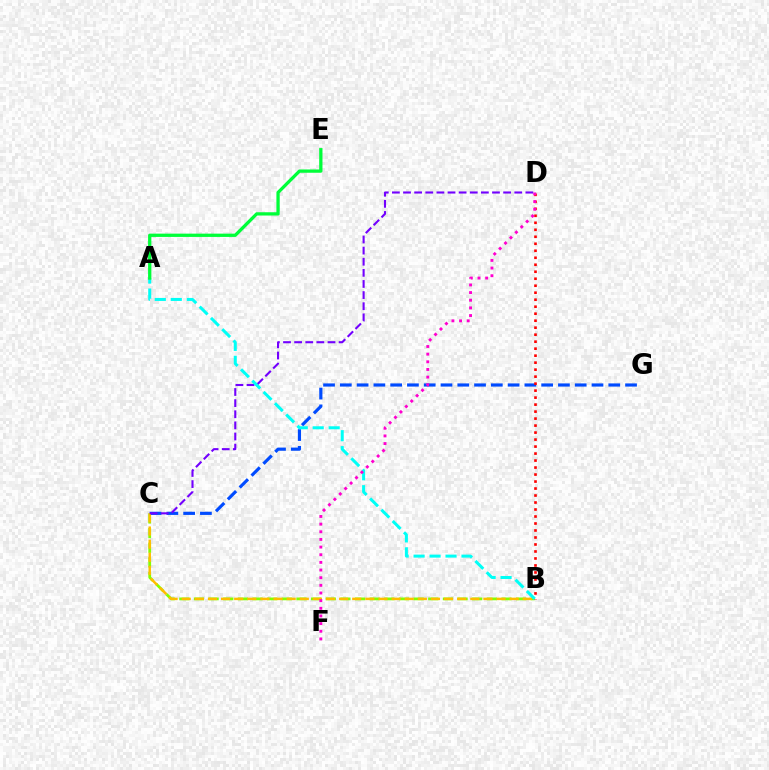{('B', 'C'): [{'color': '#84ff00', 'line_style': 'dashed', 'thickness': 1.99}, {'color': '#ffbd00', 'line_style': 'dashed', 'thickness': 1.78}], ('C', 'G'): [{'color': '#004bff', 'line_style': 'dashed', 'thickness': 2.28}], ('C', 'D'): [{'color': '#7200ff', 'line_style': 'dashed', 'thickness': 1.51}], ('B', 'D'): [{'color': '#ff0000', 'line_style': 'dotted', 'thickness': 1.9}], ('A', 'B'): [{'color': '#00fff6', 'line_style': 'dashed', 'thickness': 2.17}], ('D', 'F'): [{'color': '#ff00cf', 'line_style': 'dotted', 'thickness': 2.08}], ('A', 'E'): [{'color': '#00ff39', 'line_style': 'solid', 'thickness': 2.36}]}